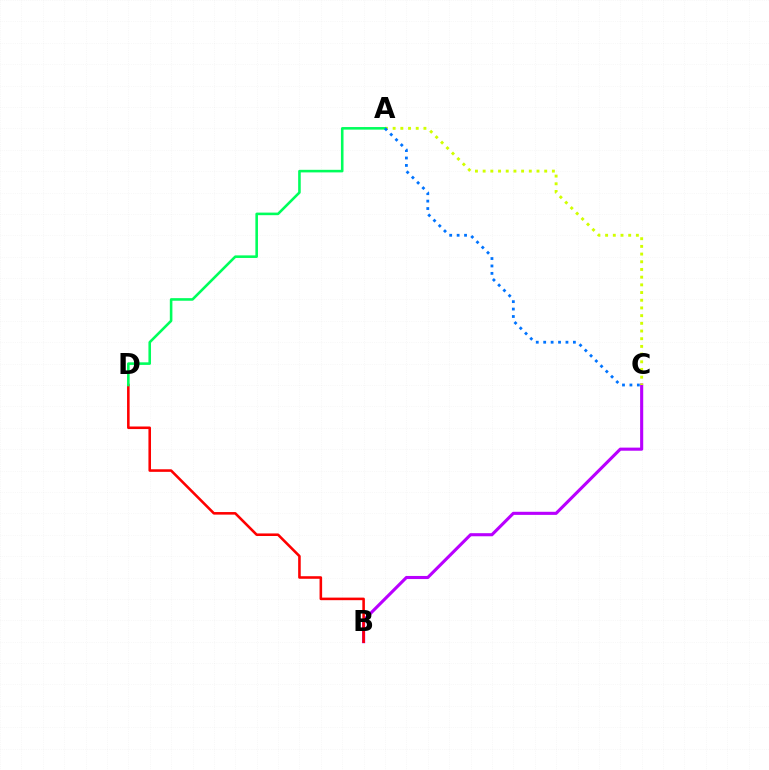{('B', 'C'): [{'color': '#b900ff', 'line_style': 'solid', 'thickness': 2.23}], ('A', 'C'): [{'color': '#d1ff00', 'line_style': 'dotted', 'thickness': 2.09}, {'color': '#0074ff', 'line_style': 'dotted', 'thickness': 2.02}], ('B', 'D'): [{'color': '#ff0000', 'line_style': 'solid', 'thickness': 1.85}], ('A', 'D'): [{'color': '#00ff5c', 'line_style': 'solid', 'thickness': 1.86}]}